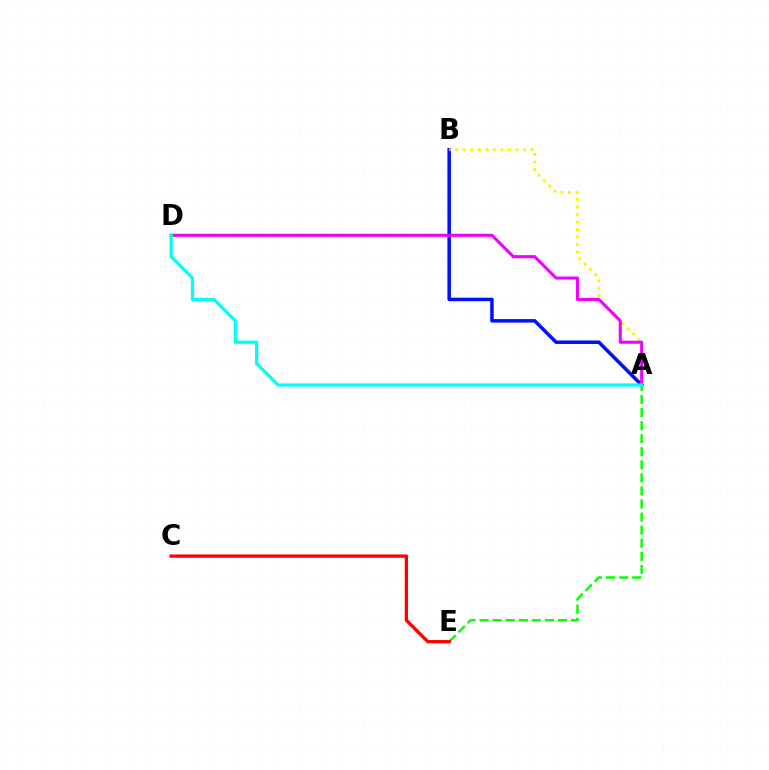{('A', 'B'): [{'color': '#0010ff', 'line_style': 'solid', 'thickness': 2.53}, {'color': '#fcf500', 'line_style': 'dotted', 'thickness': 2.04}], ('A', 'E'): [{'color': '#08ff00', 'line_style': 'dashed', 'thickness': 1.77}], ('A', 'D'): [{'color': '#ee00ff', 'line_style': 'solid', 'thickness': 2.2}, {'color': '#00fff6', 'line_style': 'solid', 'thickness': 2.33}], ('C', 'E'): [{'color': '#ff0000', 'line_style': 'solid', 'thickness': 2.37}]}